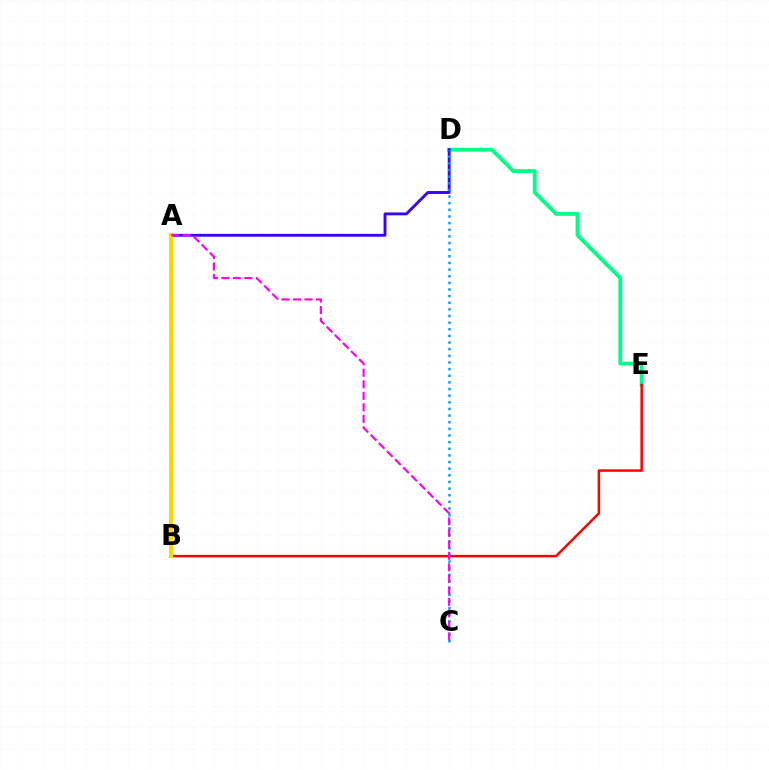{('A', 'B'): [{'color': '#4fff00', 'line_style': 'solid', 'thickness': 2.91}, {'color': '#ffd500', 'line_style': 'solid', 'thickness': 2.9}], ('D', 'E'): [{'color': '#00ff86', 'line_style': 'solid', 'thickness': 2.76}], ('B', 'E'): [{'color': '#ff0000', 'line_style': 'solid', 'thickness': 1.79}], ('A', 'D'): [{'color': '#3700ff', 'line_style': 'solid', 'thickness': 2.06}], ('C', 'D'): [{'color': '#009eff', 'line_style': 'dotted', 'thickness': 1.8}], ('A', 'C'): [{'color': '#ff00ed', 'line_style': 'dashed', 'thickness': 1.56}]}